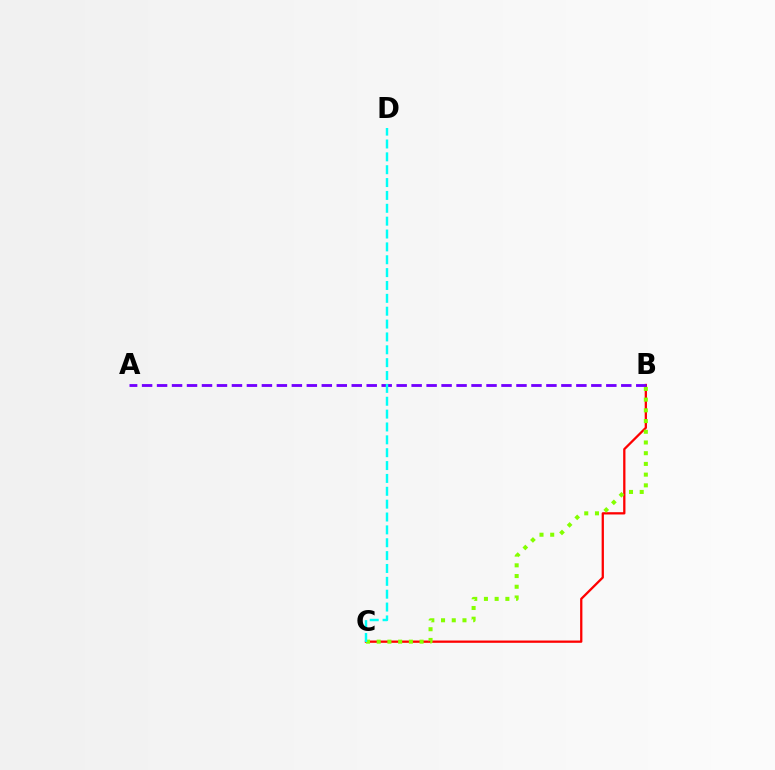{('B', 'C'): [{'color': '#ff0000', 'line_style': 'solid', 'thickness': 1.64}, {'color': '#84ff00', 'line_style': 'dotted', 'thickness': 2.91}], ('A', 'B'): [{'color': '#7200ff', 'line_style': 'dashed', 'thickness': 2.03}], ('C', 'D'): [{'color': '#00fff6', 'line_style': 'dashed', 'thickness': 1.75}]}